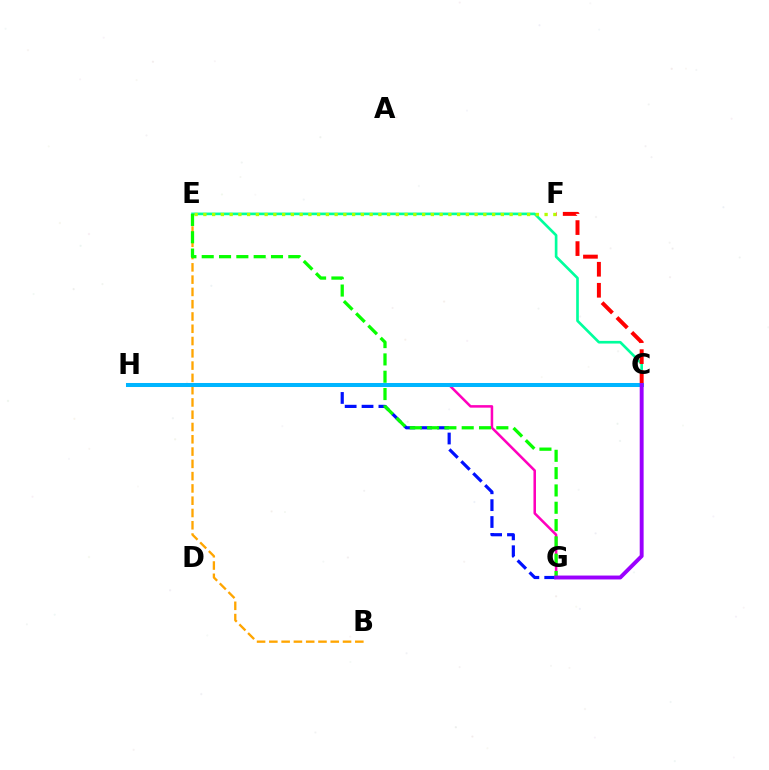{('C', 'E'): [{'color': '#00ff9d', 'line_style': 'solid', 'thickness': 1.91}], ('G', 'H'): [{'color': '#ff00bd', 'line_style': 'solid', 'thickness': 1.82}, {'color': '#0010ff', 'line_style': 'dashed', 'thickness': 2.29}], ('E', 'F'): [{'color': '#b3ff00', 'line_style': 'dotted', 'thickness': 2.38}], ('C', 'F'): [{'color': '#ff0000', 'line_style': 'dashed', 'thickness': 2.86}], ('B', 'E'): [{'color': '#ffa500', 'line_style': 'dashed', 'thickness': 1.67}], ('C', 'H'): [{'color': '#00b5ff', 'line_style': 'solid', 'thickness': 2.9}], ('E', 'G'): [{'color': '#08ff00', 'line_style': 'dashed', 'thickness': 2.35}], ('C', 'G'): [{'color': '#9b00ff', 'line_style': 'solid', 'thickness': 2.81}]}